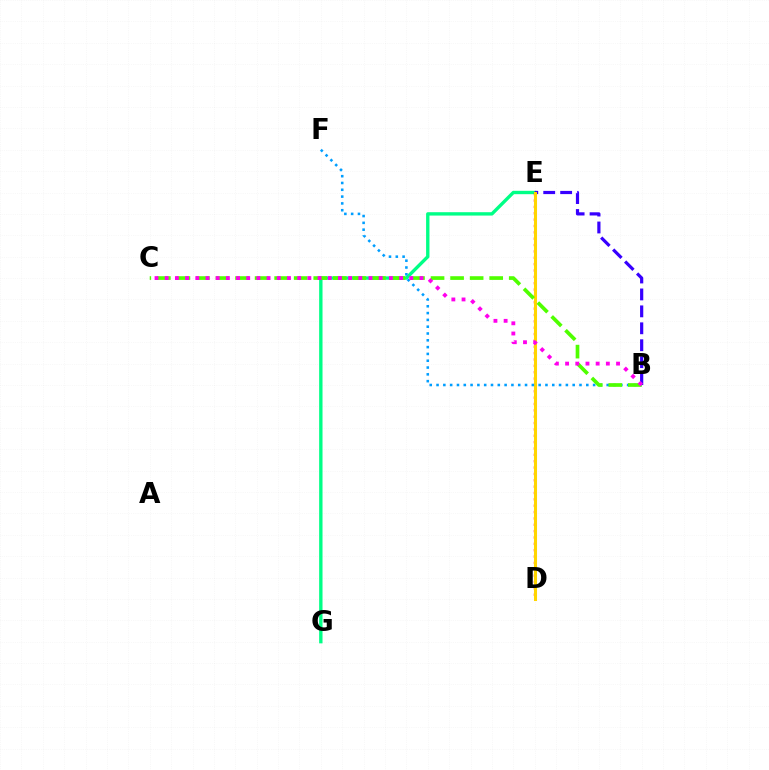{('E', 'G'): [{'color': '#00ff86', 'line_style': 'solid', 'thickness': 2.42}], ('D', 'E'): [{'color': '#ff0000', 'line_style': 'dotted', 'thickness': 1.73}, {'color': '#ffd500', 'line_style': 'solid', 'thickness': 2.2}], ('B', 'E'): [{'color': '#3700ff', 'line_style': 'dashed', 'thickness': 2.3}], ('B', 'F'): [{'color': '#009eff', 'line_style': 'dotted', 'thickness': 1.85}], ('B', 'C'): [{'color': '#4fff00', 'line_style': 'dashed', 'thickness': 2.66}, {'color': '#ff00ed', 'line_style': 'dotted', 'thickness': 2.77}]}